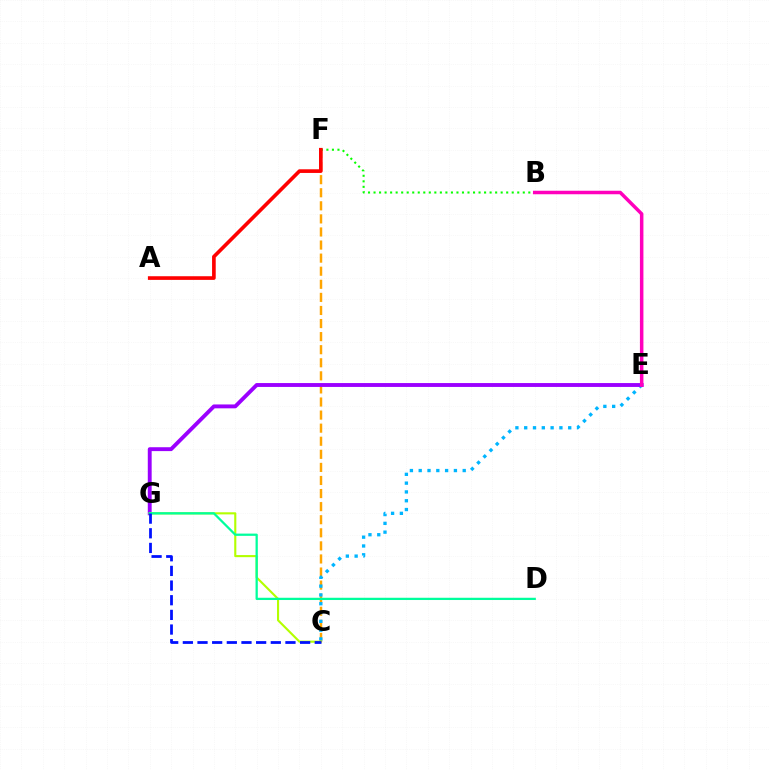{('C', 'F'): [{'color': '#ffa500', 'line_style': 'dashed', 'thickness': 1.78}], ('B', 'F'): [{'color': '#08ff00', 'line_style': 'dotted', 'thickness': 1.5}], ('C', 'E'): [{'color': '#00b5ff', 'line_style': 'dotted', 'thickness': 2.39}], ('E', 'G'): [{'color': '#9b00ff', 'line_style': 'solid', 'thickness': 2.79}], ('C', 'G'): [{'color': '#b3ff00', 'line_style': 'solid', 'thickness': 1.52}, {'color': '#0010ff', 'line_style': 'dashed', 'thickness': 1.99}], ('A', 'F'): [{'color': '#ff0000', 'line_style': 'solid', 'thickness': 2.63}], ('D', 'G'): [{'color': '#00ff9d', 'line_style': 'solid', 'thickness': 1.63}], ('B', 'E'): [{'color': '#ff00bd', 'line_style': 'solid', 'thickness': 2.52}]}